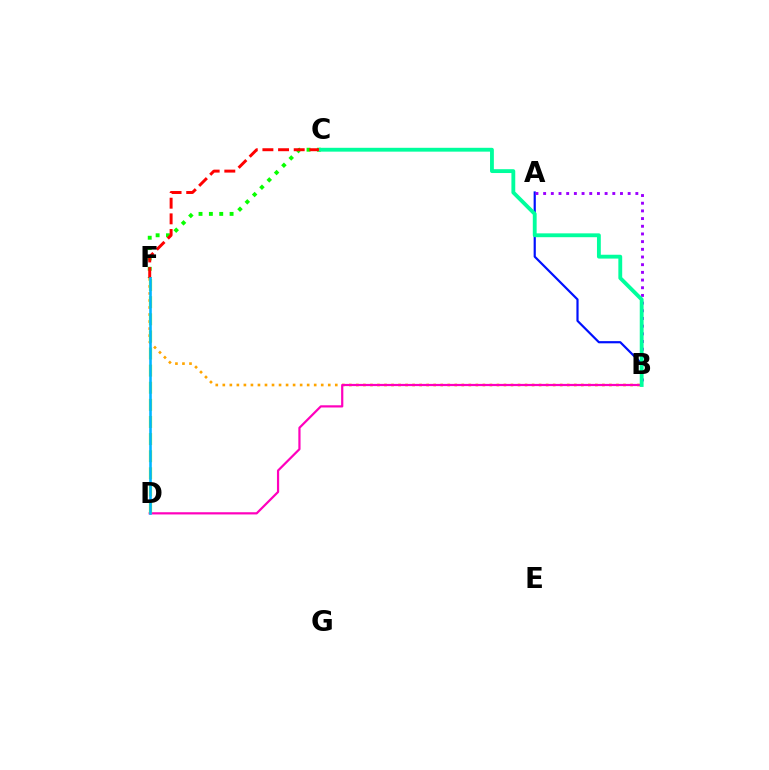{('A', 'B'): [{'color': '#0010ff', 'line_style': 'solid', 'thickness': 1.57}, {'color': '#9b00ff', 'line_style': 'dotted', 'thickness': 2.09}], ('B', 'F'): [{'color': '#ffa500', 'line_style': 'dotted', 'thickness': 1.91}], ('B', 'D'): [{'color': '#ff00bd', 'line_style': 'solid', 'thickness': 1.59}], ('C', 'F'): [{'color': '#08ff00', 'line_style': 'dotted', 'thickness': 2.81}, {'color': '#ff0000', 'line_style': 'dashed', 'thickness': 2.13}], ('B', 'C'): [{'color': '#00ff9d', 'line_style': 'solid', 'thickness': 2.77}], ('D', 'F'): [{'color': '#b3ff00', 'line_style': 'dashed', 'thickness': 2.32}, {'color': '#00b5ff', 'line_style': 'solid', 'thickness': 1.87}]}